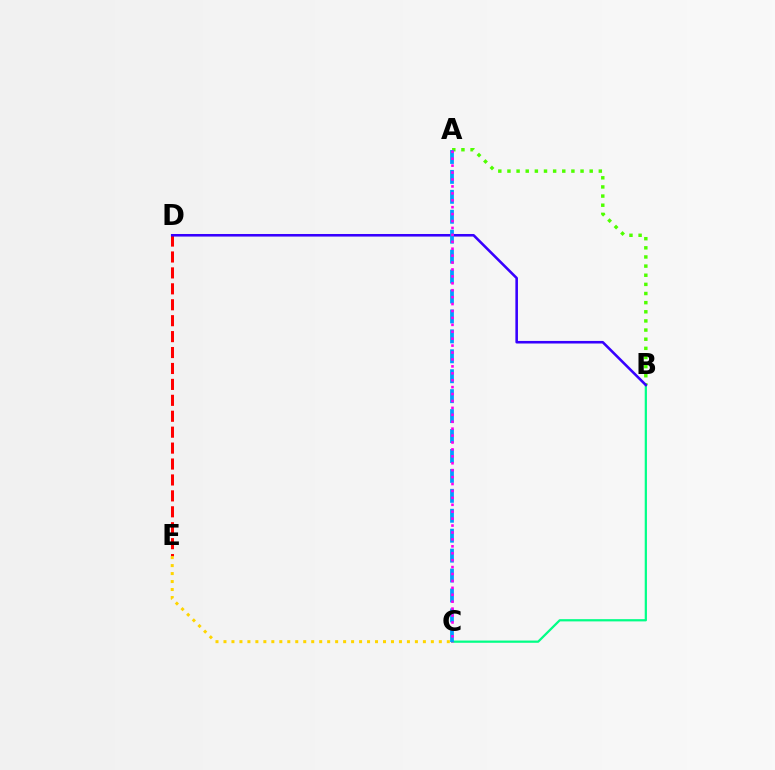{('D', 'E'): [{'color': '#ff0000', 'line_style': 'dashed', 'thickness': 2.16}], ('C', 'E'): [{'color': '#ffd500', 'line_style': 'dotted', 'thickness': 2.17}], ('B', 'C'): [{'color': '#00ff86', 'line_style': 'solid', 'thickness': 1.61}], ('A', 'B'): [{'color': '#4fff00', 'line_style': 'dotted', 'thickness': 2.48}], ('B', 'D'): [{'color': '#3700ff', 'line_style': 'solid', 'thickness': 1.85}], ('A', 'C'): [{'color': '#009eff', 'line_style': 'dashed', 'thickness': 2.71}, {'color': '#ff00ed', 'line_style': 'dotted', 'thickness': 1.88}]}